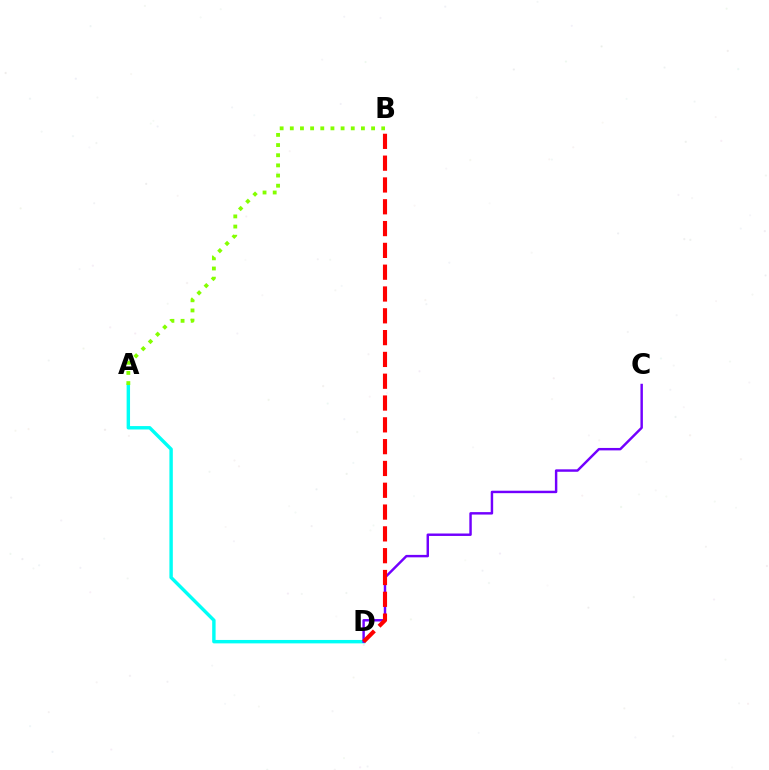{('A', 'D'): [{'color': '#00fff6', 'line_style': 'solid', 'thickness': 2.46}], ('C', 'D'): [{'color': '#7200ff', 'line_style': 'solid', 'thickness': 1.76}], ('A', 'B'): [{'color': '#84ff00', 'line_style': 'dotted', 'thickness': 2.76}], ('B', 'D'): [{'color': '#ff0000', 'line_style': 'dashed', 'thickness': 2.96}]}